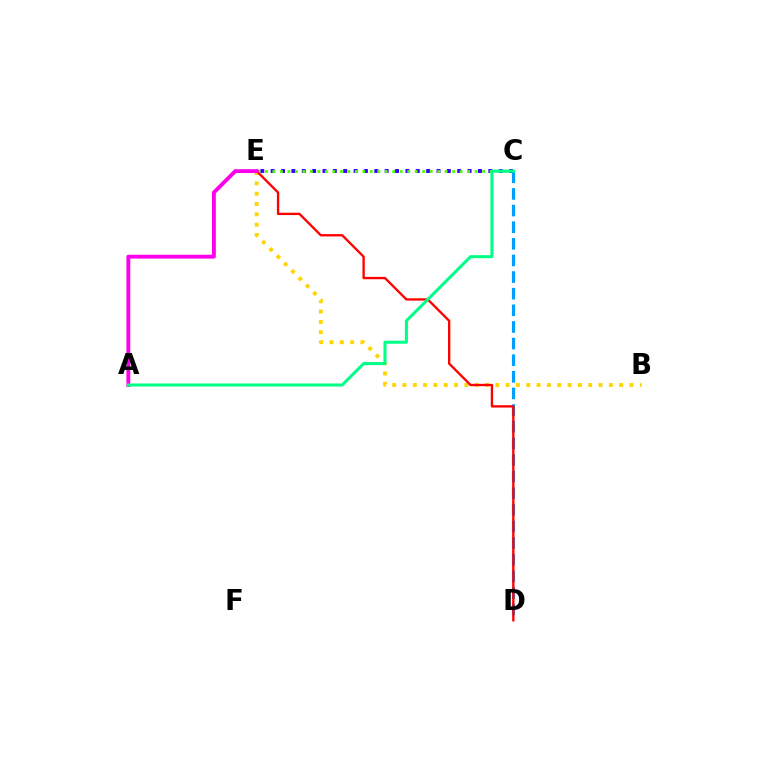{('C', 'E'): [{'color': '#3700ff', 'line_style': 'dotted', 'thickness': 2.82}, {'color': '#4fff00', 'line_style': 'dotted', 'thickness': 2.03}], ('C', 'D'): [{'color': '#009eff', 'line_style': 'dashed', 'thickness': 2.26}], ('B', 'E'): [{'color': '#ffd500', 'line_style': 'dotted', 'thickness': 2.8}], ('D', 'E'): [{'color': '#ff0000', 'line_style': 'solid', 'thickness': 1.69}], ('A', 'E'): [{'color': '#ff00ed', 'line_style': 'solid', 'thickness': 2.78}], ('A', 'C'): [{'color': '#00ff86', 'line_style': 'solid', 'thickness': 2.19}]}